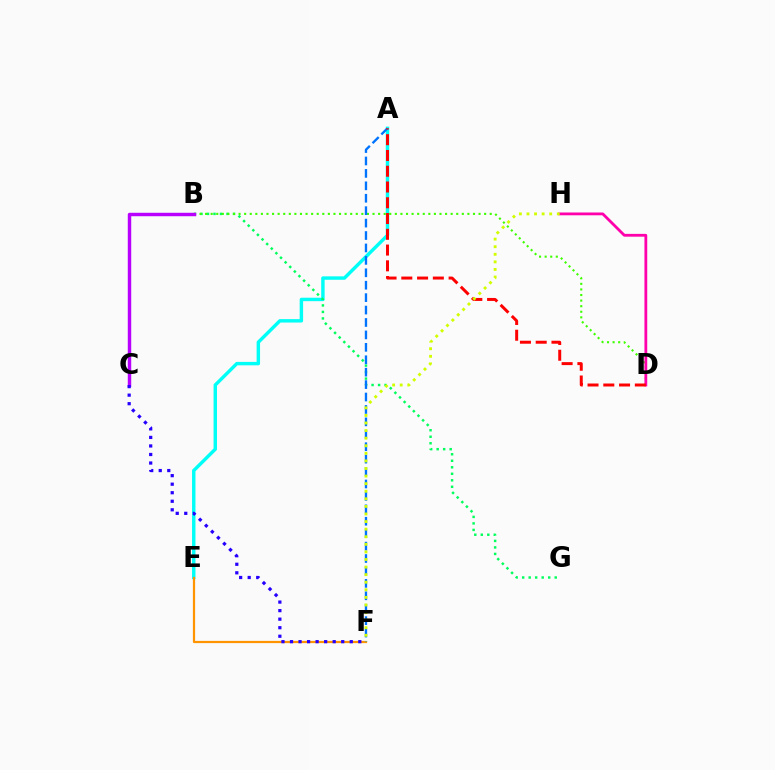{('A', 'E'): [{'color': '#00fff6', 'line_style': 'solid', 'thickness': 2.47}], ('B', 'G'): [{'color': '#00ff5c', 'line_style': 'dotted', 'thickness': 1.77}], ('B', 'D'): [{'color': '#3dff00', 'line_style': 'dotted', 'thickness': 1.52}], ('D', 'H'): [{'color': '#ff00ac', 'line_style': 'solid', 'thickness': 2.02}], ('E', 'F'): [{'color': '#ff9400', 'line_style': 'solid', 'thickness': 1.59}], ('A', 'F'): [{'color': '#0074ff', 'line_style': 'dashed', 'thickness': 1.69}], ('B', 'C'): [{'color': '#b900ff', 'line_style': 'solid', 'thickness': 2.47}], ('A', 'D'): [{'color': '#ff0000', 'line_style': 'dashed', 'thickness': 2.14}], ('C', 'F'): [{'color': '#2500ff', 'line_style': 'dotted', 'thickness': 2.32}], ('F', 'H'): [{'color': '#d1ff00', 'line_style': 'dotted', 'thickness': 2.06}]}